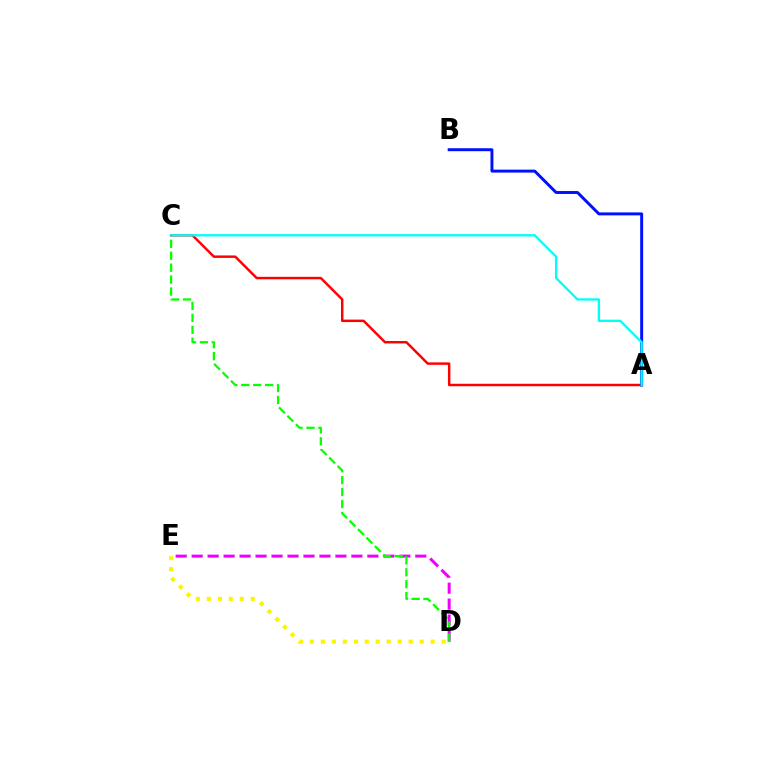{('A', 'C'): [{'color': '#ff0000', 'line_style': 'solid', 'thickness': 1.77}, {'color': '#00fff6', 'line_style': 'solid', 'thickness': 1.68}], ('A', 'B'): [{'color': '#0010ff', 'line_style': 'solid', 'thickness': 2.12}], ('D', 'E'): [{'color': '#ee00ff', 'line_style': 'dashed', 'thickness': 2.17}, {'color': '#fcf500', 'line_style': 'dotted', 'thickness': 2.98}], ('C', 'D'): [{'color': '#08ff00', 'line_style': 'dashed', 'thickness': 1.62}]}